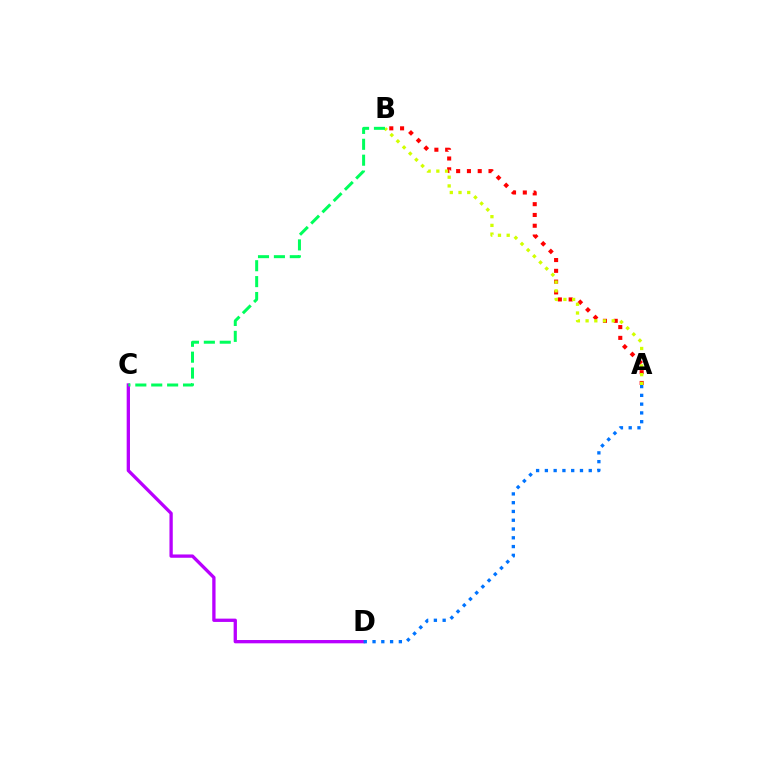{('A', 'B'): [{'color': '#ff0000', 'line_style': 'dotted', 'thickness': 2.93}, {'color': '#d1ff00', 'line_style': 'dotted', 'thickness': 2.37}], ('C', 'D'): [{'color': '#b900ff', 'line_style': 'solid', 'thickness': 2.38}], ('A', 'D'): [{'color': '#0074ff', 'line_style': 'dotted', 'thickness': 2.38}], ('B', 'C'): [{'color': '#00ff5c', 'line_style': 'dashed', 'thickness': 2.16}]}